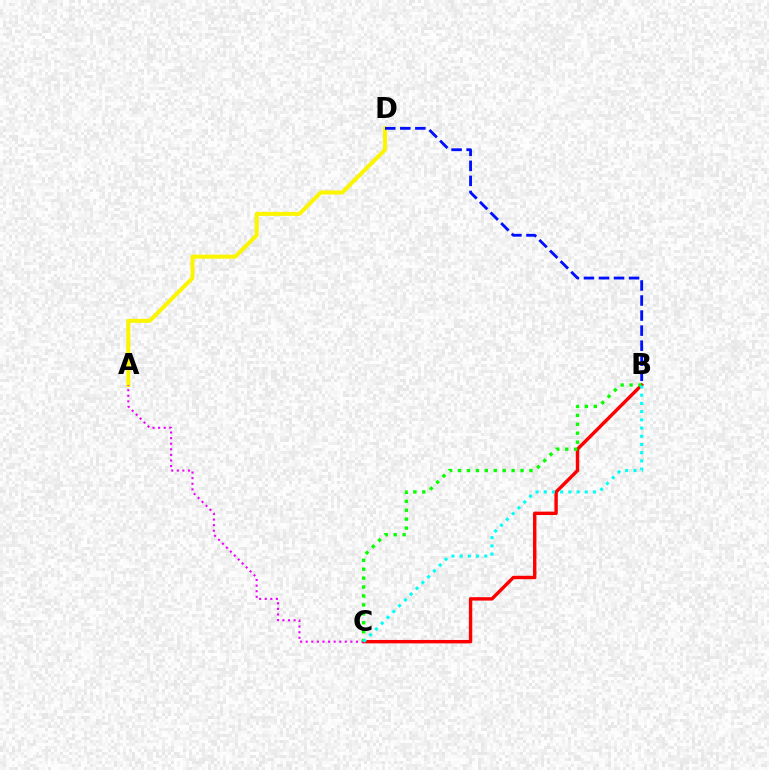{('B', 'C'): [{'color': '#ff0000', 'line_style': 'solid', 'thickness': 2.44}, {'color': '#08ff00', 'line_style': 'dotted', 'thickness': 2.42}, {'color': '#00fff6', 'line_style': 'dotted', 'thickness': 2.23}], ('A', 'D'): [{'color': '#fcf500', 'line_style': 'solid', 'thickness': 2.89}], ('A', 'C'): [{'color': '#ee00ff', 'line_style': 'dotted', 'thickness': 1.52}], ('B', 'D'): [{'color': '#0010ff', 'line_style': 'dashed', 'thickness': 2.04}]}